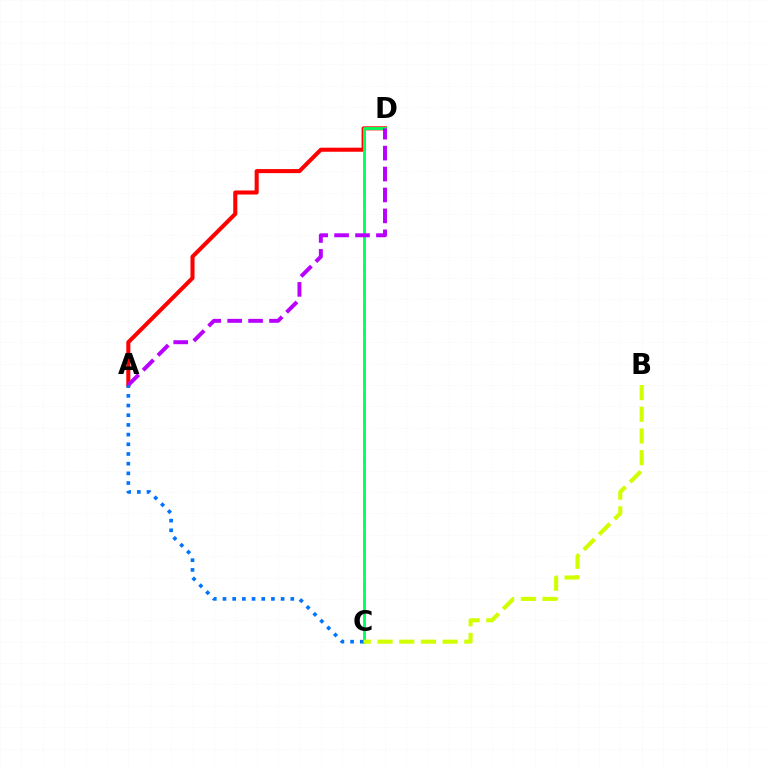{('A', 'D'): [{'color': '#ff0000', 'line_style': 'solid', 'thickness': 2.92}, {'color': '#b900ff', 'line_style': 'dashed', 'thickness': 2.84}], ('C', 'D'): [{'color': '#00ff5c', 'line_style': 'solid', 'thickness': 2.06}], ('A', 'C'): [{'color': '#0074ff', 'line_style': 'dotted', 'thickness': 2.63}], ('B', 'C'): [{'color': '#d1ff00', 'line_style': 'dashed', 'thickness': 2.95}]}